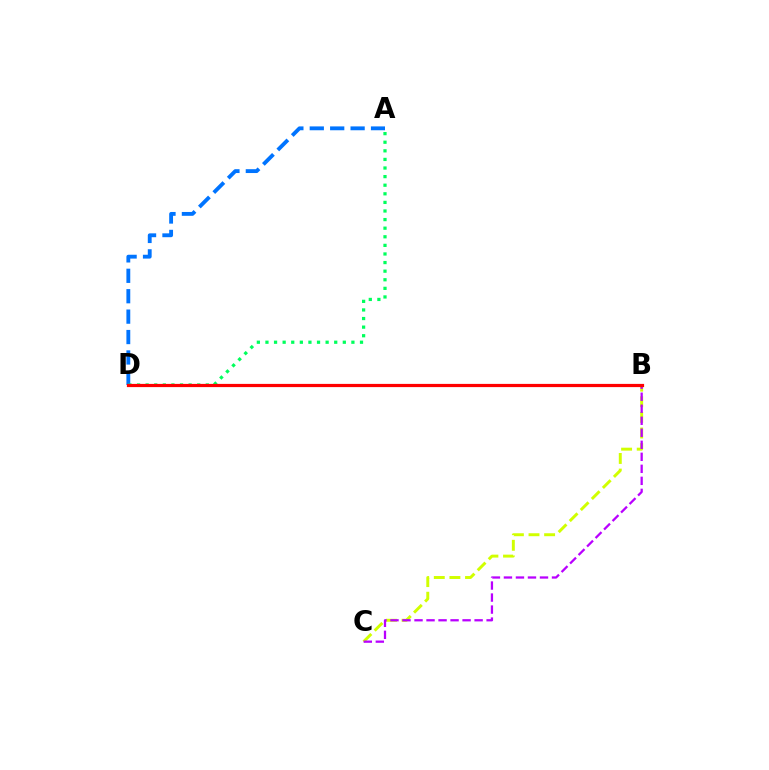{('B', 'C'): [{'color': '#d1ff00', 'line_style': 'dashed', 'thickness': 2.12}, {'color': '#b900ff', 'line_style': 'dashed', 'thickness': 1.63}], ('A', 'D'): [{'color': '#0074ff', 'line_style': 'dashed', 'thickness': 2.77}, {'color': '#00ff5c', 'line_style': 'dotted', 'thickness': 2.34}], ('B', 'D'): [{'color': '#ff0000', 'line_style': 'solid', 'thickness': 2.31}]}